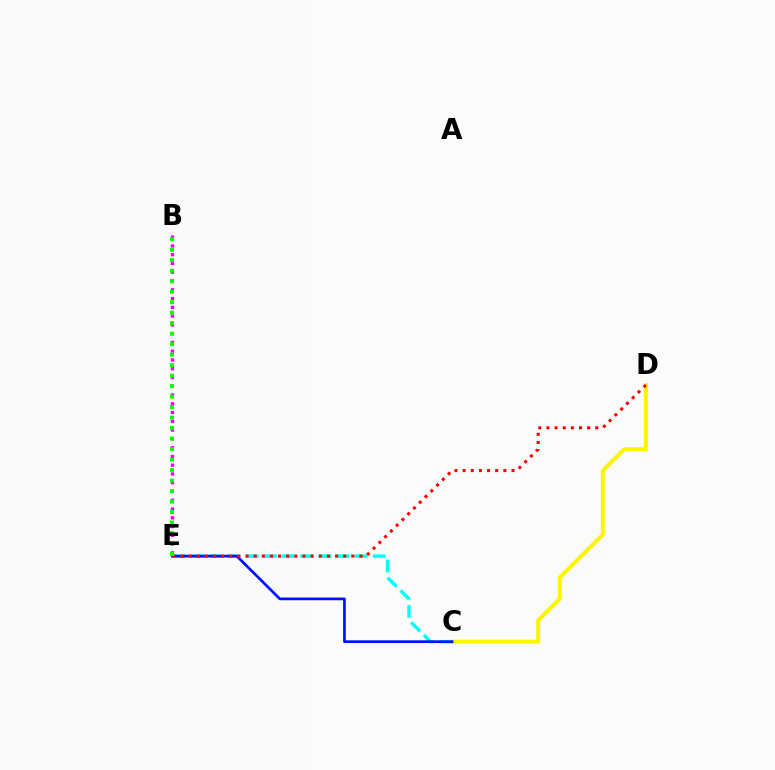{('B', 'E'): [{'color': '#ee00ff', 'line_style': 'dotted', 'thickness': 2.38}, {'color': '#08ff00', 'line_style': 'dotted', 'thickness': 2.85}], ('C', 'D'): [{'color': '#fcf500', 'line_style': 'solid', 'thickness': 2.86}], ('C', 'E'): [{'color': '#00fff6', 'line_style': 'dashed', 'thickness': 2.46}, {'color': '#0010ff', 'line_style': 'solid', 'thickness': 1.94}], ('D', 'E'): [{'color': '#ff0000', 'line_style': 'dotted', 'thickness': 2.21}]}